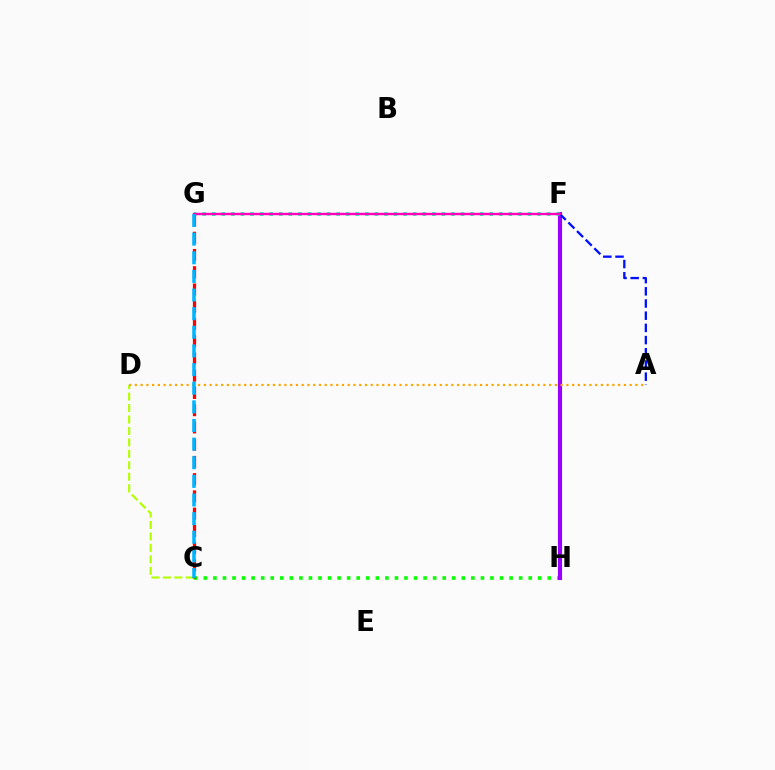{('C', 'H'): [{'color': '#08ff00', 'line_style': 'dotted', 'thickness': 2.6}], ('F', 'H'): [{'color': '#9b00ff', 'line_style': 'solid', 'thickness': 2.96}], ('C', 'D'): [{'color': '#b3ff00', 'line_style': 'dashed', 'thickness': 1.55}], ('F', 'G'): [{'color': '#00ff9d', 'line_style': 'dotted', 'thickness': 2.6}, {'color': '#ff00bd', 'line_style': 'solid', 'thickness': 1.74}], ('A', 'D'): [{'color': '#ffa500', 'line_style': 'dotted', 'thickness': 1.56}], ('A', 'F'): [{'color': '#0010ff', 'line_style': 'dashed', 'thickness': 1.66}], ('C', 'G'): [{'color': '#ff0000', 'line_style': 'dashed', 'thickness': 2.34}, {'color': '#00b5ff', 'line_style': 'dashed', 'thickness': 2.53}]}